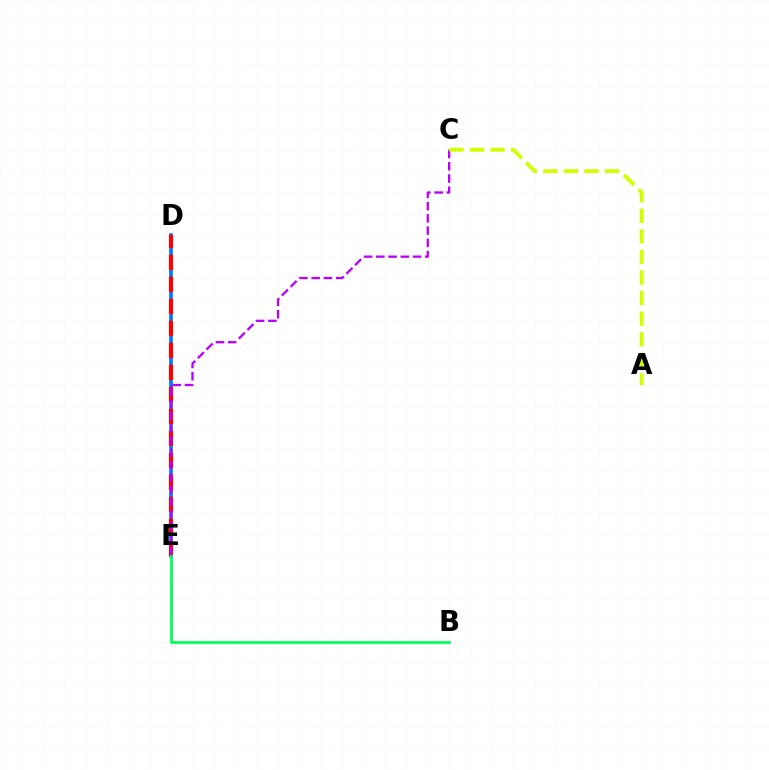{('D', 'E'): [{'color': '#0074ff', 'line_style': 'solid', 'thickness': 2.59}, {'color': '#ff0000', 'line_style': 'dashed', 'thickness': 2.99}], ('C', 'E'): [{'color': '#b900ff', 'line_style': 'dashed', 'thickness': 1.66}], ('A', 'C'): [{'color': '#d1ff00', 'line_style': 'dashed', 'thickness': 2.8}], ('B', 'E'): [{'color': '#00ff5c', 'line_style': 'solid', 'thickness': 2.0}]}